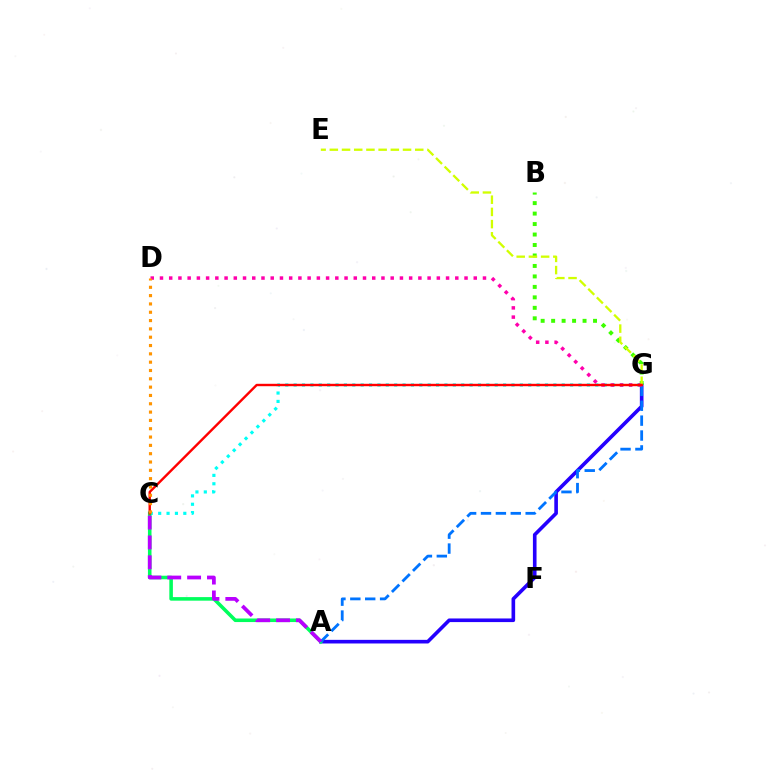{('A', 'G'): [{'color': '#2500ff', 'line_style': 'solid', 'thickness': 2.61}, {'color': '#0074ff', 'line_style': 'dashed', 'thickness': 2.02}], ('C', 'G'): [{'color': '#00fff6', 'line_style': 'dotted', 'thickness': 2.28}, {'color': '#ff0000', 'line_style': 'solid', 'thickness': 1.73}], ('B', 'G'): [{'color': '#3dff00', 'line_style': 'dotted', 'thickness': 2.85}], ('A', 'C'): [{'color': '#00ff5c', 'line_style': 'solid', 'thickness': 2.57}, {'color': '#b900ff', 'line_style': 'dashed', 'thickness': 2.7}], ('D', 'G'): [{'color': '#ff00ac', 'line_style': 'dotted', 'thickness': 2.51}], ('E', 'G'): [{'color': '#d1ff00', 'line_style': 'dashed', 'thickness': 1.66}], ('C', 'D'): [{'color': '#ff9400', 'line_style': 'dotted', 'thickness': 2.26}]}